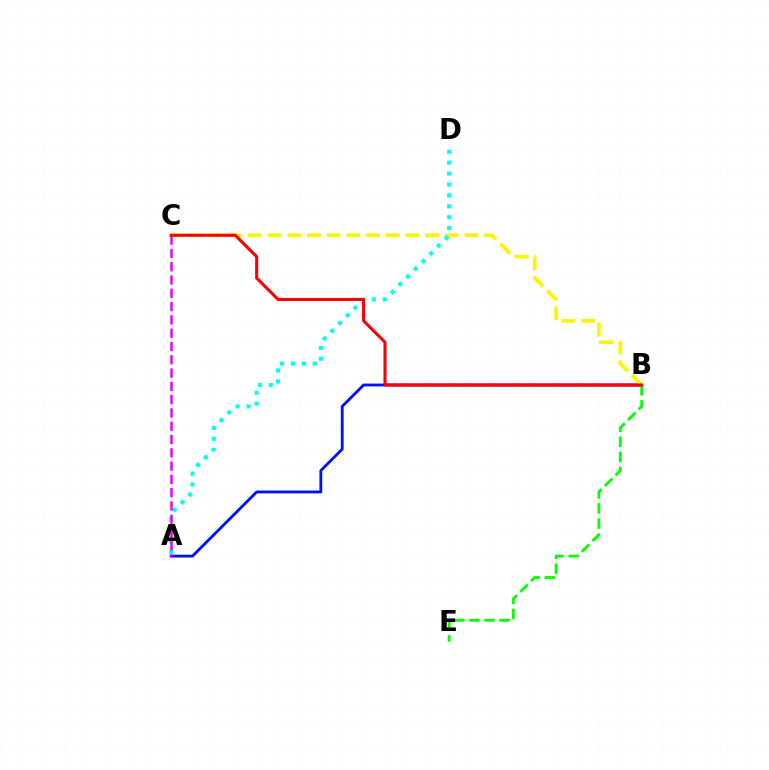{('A', 'B'): [{'color': '#0010ff', 'line_style': 'solid', 'thickness': 2.05}], ('B', 'C'): [{'color': '#fcf500', 'line_style': 'dashed', 'thickness': 2.67}, {'color': '#ff0000', 'line_style': 'solid', 'thickness': 2.22}], ('A', 'D'): [{'color': '#00fff6', 'line_style': 'dotted', 'thickness': 2.96}], ('B', 'E'): [{'color': '#08ff00', 'line_style': 'dashed', 'thickness': 2.05}], ('A', 'C'): [{'color': '#ee00ff', 'line_style': 'dashed', 'thickness': 1.81}]}